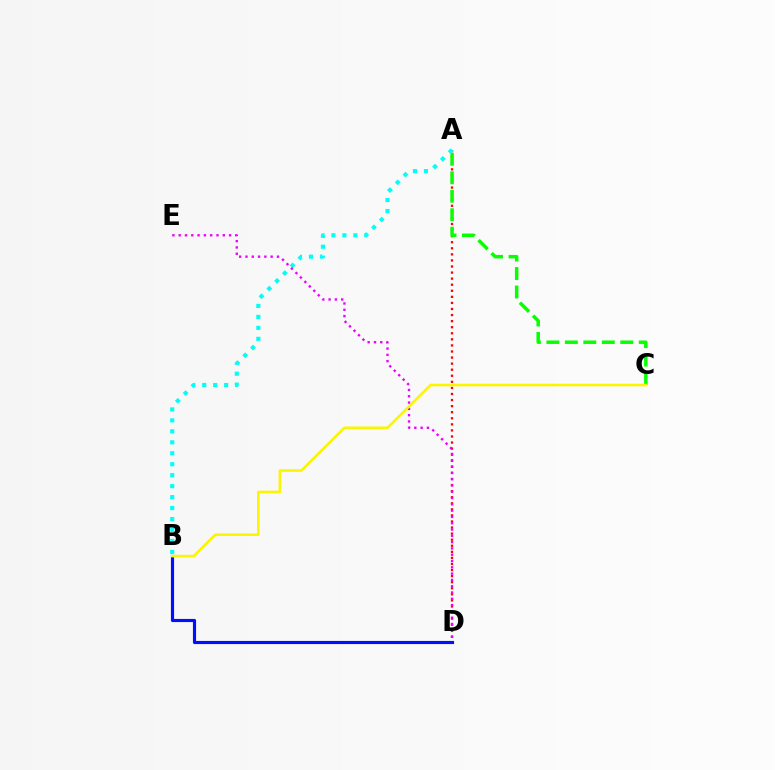{('A', 'D'): [{'color': '#ff0000', 'line_style': 'dotted', 'thickness': 1.65}], ('A', 'C'): [{'color': '#08ff00', 'line_style': 'dashed', 'thickness': 2.51}], ('B', 'D'): [{'color': '#0010ff', 'line_style': 'solid', 'thickness': 2.27}], ('A', 'B'): [{'color': '#00fff6', 'line_style': 'dotted', 'thickness': 2.98}], ('D', 'E'): [{'color': '#ee00ff', 'line_style': 'dotted', 'thickness': 1.71}], ('B', 'C'): [{'color': '#fcf500', 'line_style': 'solid', 'thickness': 1.85}]}